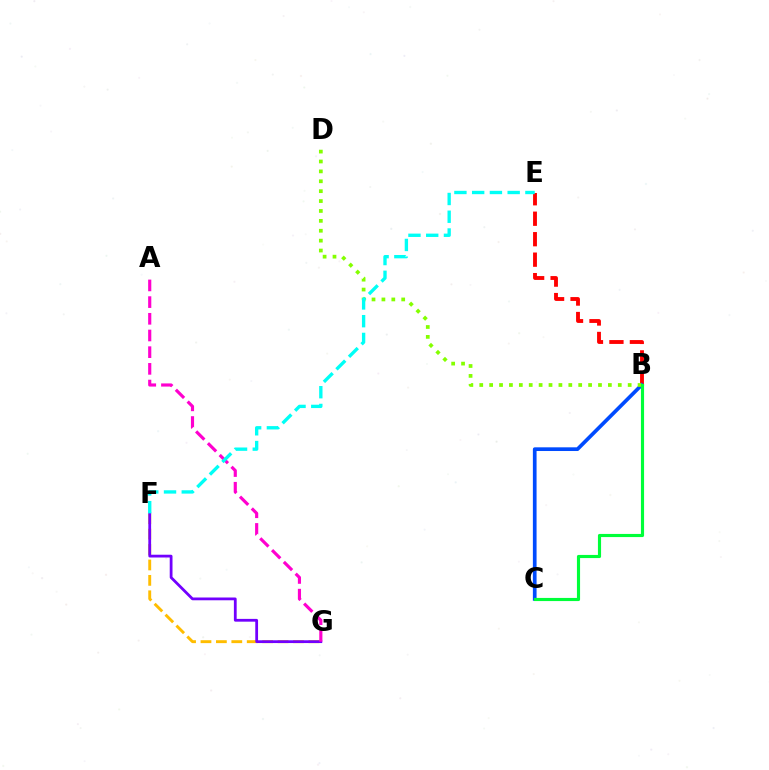{('F', 'G'): [{'color': '#ffbd00', 'line_style': 'dashed', 'thickness': 2.09}, {'color': '#7200ff', 'line_style': 'solid', 'thickness': 2.0}], ('B', 'E'): [{'color': '#ff0000', 'line_style': 'dashed', 'thickness': 2.78}], ('B', 'C'): [{'color': '#004bff', 'line_style': 'solid', 'thickness': 2.66}, {'color': '#00ff39', 'line_style': 'solid', 'thickness': 2.26}], ('A', 'G'): [{'color': '#ff00cf', 'line_style': 'dashed', 'thickness': 2.27}], ('B', 'D'): [{'color': '#84ff00', 'line_style': 'dotted', 'thickness': 2.69}], ('E', 'F'): [{'color': '#00fff6', 'line_style': 'dashed', 'thickness': 2.41}]}